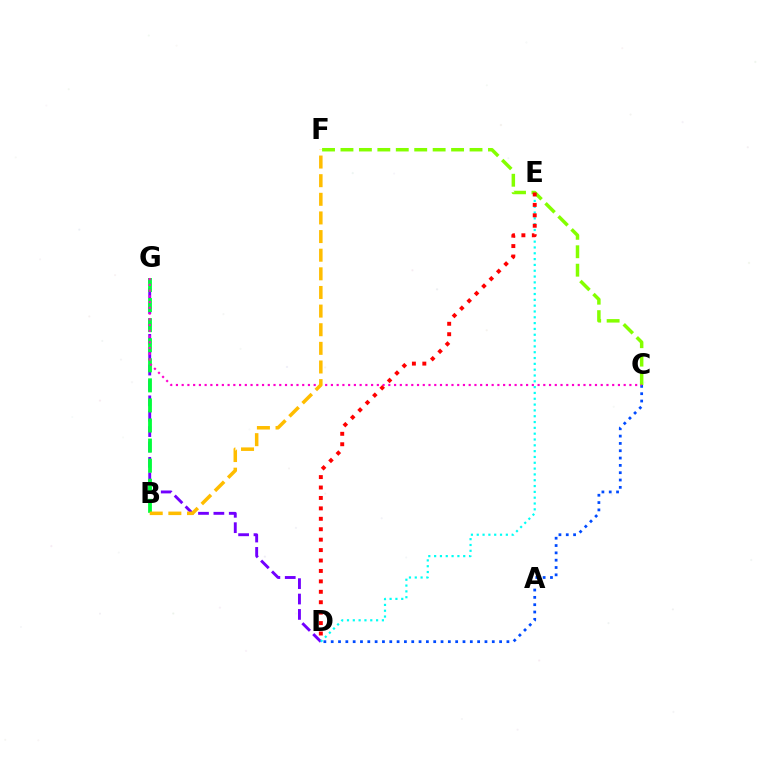{('D', 'G'): [{'color': '#7200ff', 'line_style': 'dashed', 'thickness': 2.09}], ('C', 'D'): [{'color': '#004bff', 'line_style': 'dotted', 'thickness': 1.99}], ('B', 'G'): [{'color': '#00ff39', 'line_style': 'dashed', 'thickness': 2.73}], ('C', 'F'): [{'color': '#84ff00', 'line_style': 'dashed', 'thickness': 2.5}], ('C', 'G'): [{'color': '#ff00cf', 'line_style': 'dotted', 'thickness': 1.56}], ('D', 'E'): [{'color': '#00fff6', 'line_style': 'dotted', 'thickness': 1.58}, {'color': '#ff0000', 'line_style': 'dotted', 'thickness': 2.83}], ('B', 'F'): [{'color': '#ffbd00', 'line_style': 'dashed', 'thickness': 2.53}]}